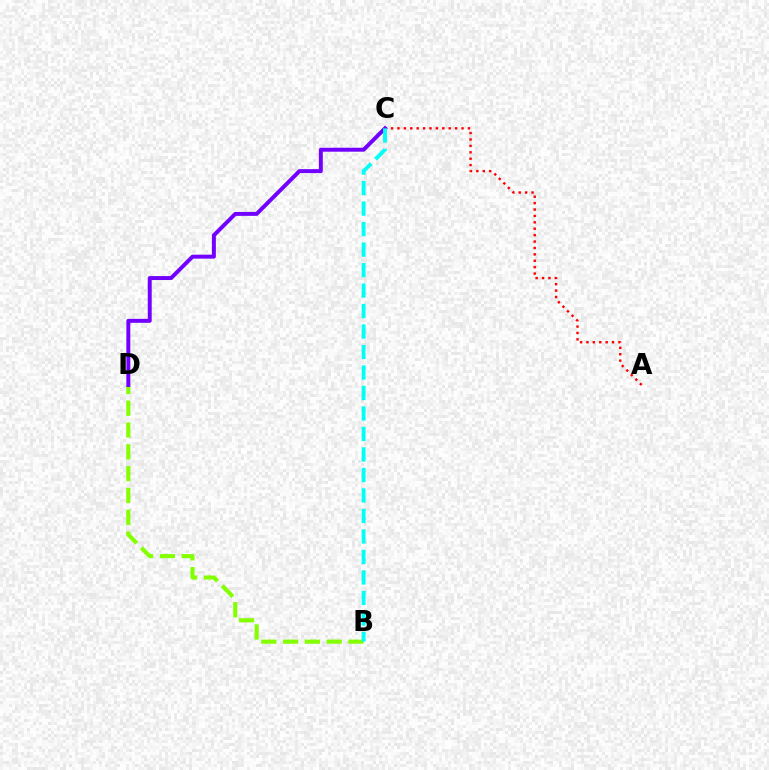{('B', 'D'): [{'color': '#84ff00', 'line_style': 'dashed', 'thickness': 2.96}], ('A', 'C'): [{'color': '#ff0000', 'line_style': 'dotted', 'thickness': 1.74}], ('C', 'D'): [{'color': '#7200ff', 'line_style': 'solid', 'thickness': 2.84}], ('B', 'C'): [{'color': '#00fff6', 'line_style': 'dashed', 'thickness': 2.78}]}